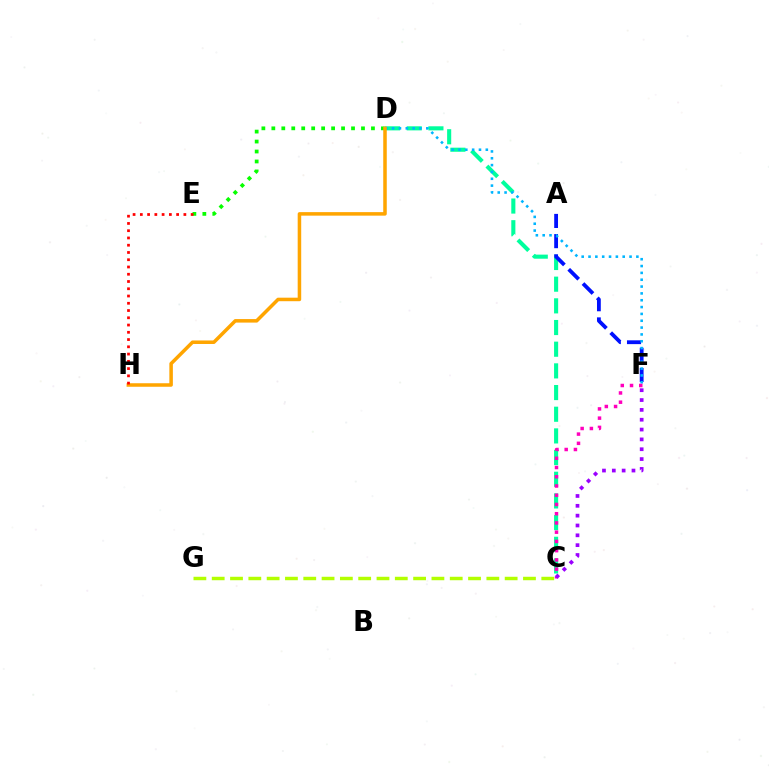{('C', 'D'): [{'color': '#00ff9d', 'line_style': 'dashed', 'thickness': 2.94}], ('A', 'F'): [{'color': '#0010ff', 'line_style': 'dashed', 'thickness': 2.74}], ('D', 'E'): [{'color': '#08ff00', 'line_style': 'dotted', 'thickness': 2.71}], ('D', 'F'): [{'color': '#00b5ff', 'line_style': 'dotted', 'thickness': 1.86}], ('C', 'F'): [{'color': '#ff00bd', 'line_style': 'dotted', 'thickness': 2.51}, {'color': '#9b00ff', 'line_style': 'dotted', 'thickness': 2.67}], ('D', 'H'): [{'color': '#ffa500', 'line_style': 'solid', 'thickness': 2.54}], ('E', 'H'): [{'color': '#ff0000', 'line_style': 'dotted', 'thickness': 1.97}], ('C', 'G'): [{'color': '#b3ff00', 'line_style': 'dashed', 'thickness': 2.49}]}